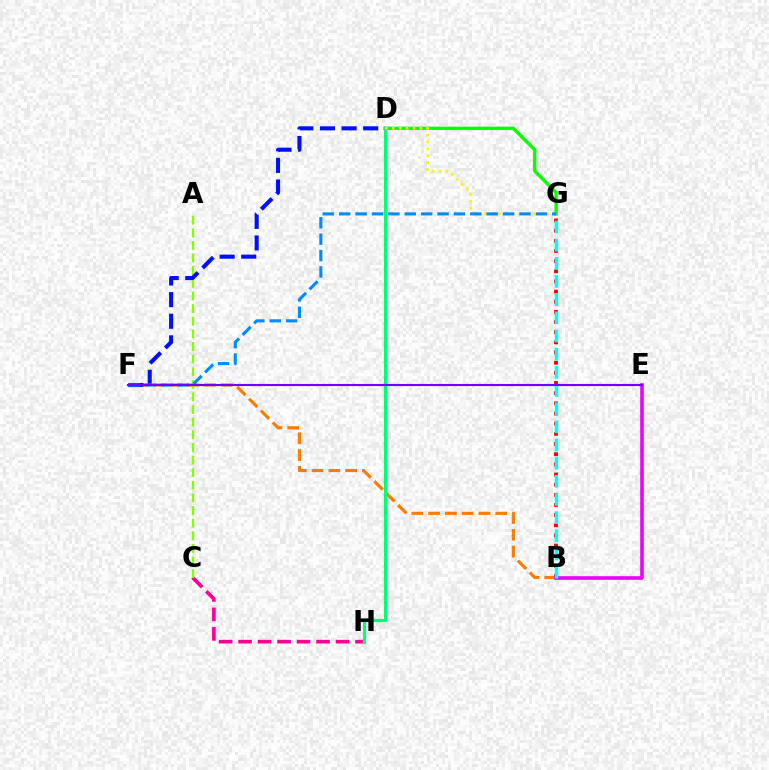{('C', 'H'): [{'color': '#ff0094', 'line_style': 'dashed', 'thickness': 2.65}], ('D', 'G'): [{'color': '#08ff00', 'line_style': 'solid', 'thickness': 2.41}, {'color': '#fcf500', 'line_style': 'dotted', 'thickness': 1.87}], ('B', 'F'): [{'color': '#ff7c00', 'line_style': 'dashed', 'thickness': 2.28}], ('A', 'C'): [{'color': '#84ff00', 'line_style': 'dashed', 'thickness': 1.71}], ('B', 'G'): [{'color': '#ff0000', 'line_style': 'dotted', 'thickness': 2.76}, {'color': '#00fff6', 'line_style': 'dashed', 'thickness': 2.47}], ('B', 'E'): [{'color': '#ee00ff', 'line_style': 'solid', 'thickness': 2.6}], ('D', 'F'): [{'color': '#0010ff', 'line_style': 'dashed', 'thickness': 2.94}], ('D', 'H'): [{'color': '#00ff74', 'line_style': 'solid', 'thickness': 2.29}], ('F', 'G'): [{'color': '#008cff', 'line_style': 'dashed', 'thickness': 2.23}], ('E', 'F'): [{'color': '#7200ff', 'line_style': 'solid', 'thickness': 1.52}]}